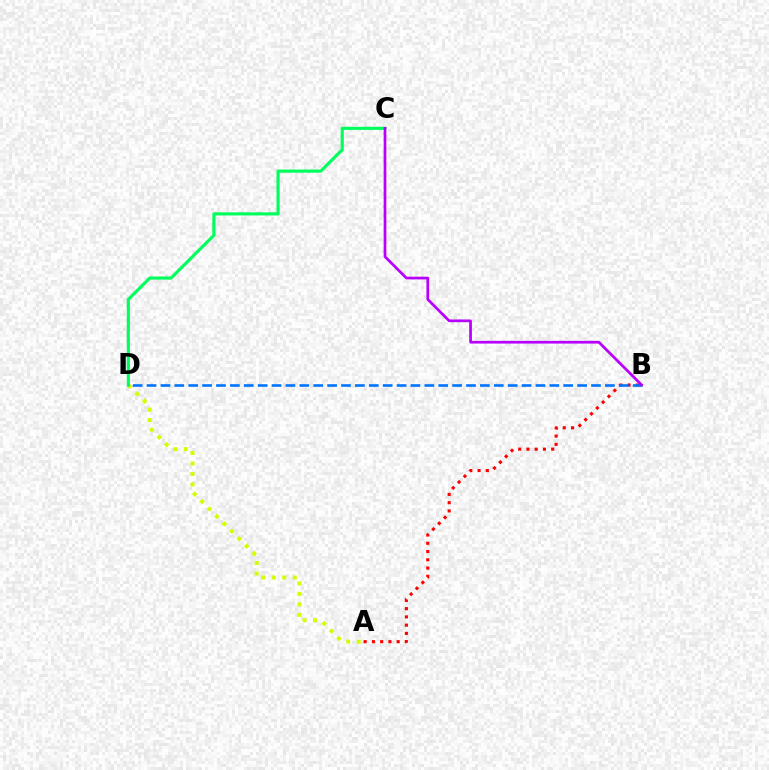{('A', 'B'): [{'color': '#ff0000', 'line_style': 'dotted', 'thickness': 2.24}], ('A', 'D'): [{'color': '#d1ff00', 'line_style': 'dotted', 'thickness': 2.86}], ('C', 'D'): [{'color': '#00ff5c', 'line_style': 'solid', 'thickness': 2.27}], ('B', 'D'): [{'color': '#0074ff', 'line_style': 'dashed', 'thickness': 1.89}], ('B', 'C'): [{'color': '#b900ff', 'line_style': 'solid', 'thickness': 1.95}]}